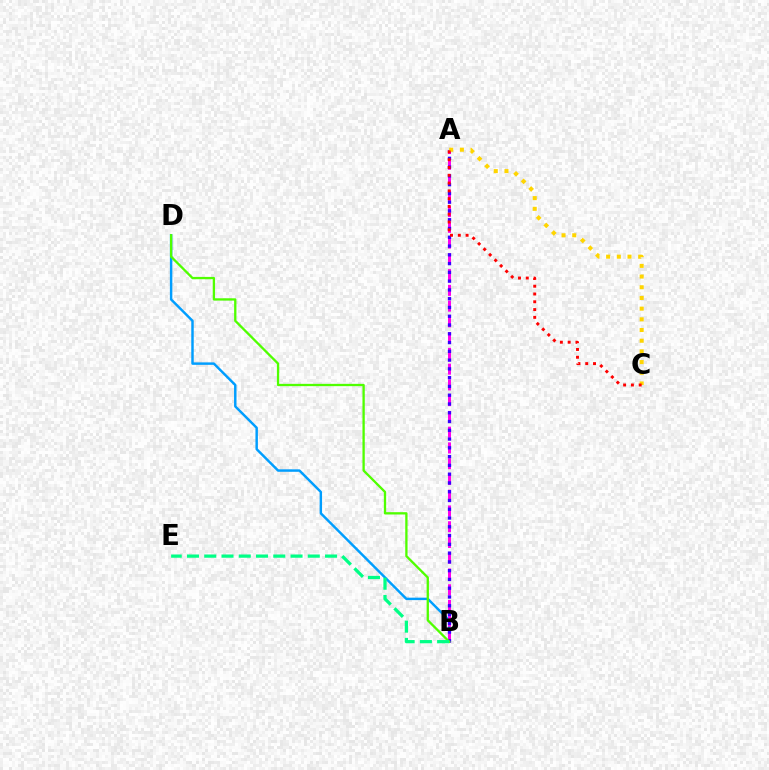{('B', 'D'): [{'color': '#009eff', 'line_style': 'solid', 'thickness': 1.77}, {'color': '#4fff00', 'line_style': 'solid', 'thickness': 1.66}], ('A', 'B'): [{'color': '#ff00ed', 'line_style': 'dashed', 'thickness': 2.14}, {'color': '#3700ff', 'line_style': 'dotted', 'thickness': 2.38}], ('A', 'C'): [{'color': '#ffd500', 'line_style': 'dotted', 'thickness': 2.9}, {'color': '#ff0000', 'line_style': 'dotted', 'thickness': 2.12}], ('B', 'E'): [{'color': '#00ff86', 'line_style': 'dashed', 'thickness': 2.34}]}